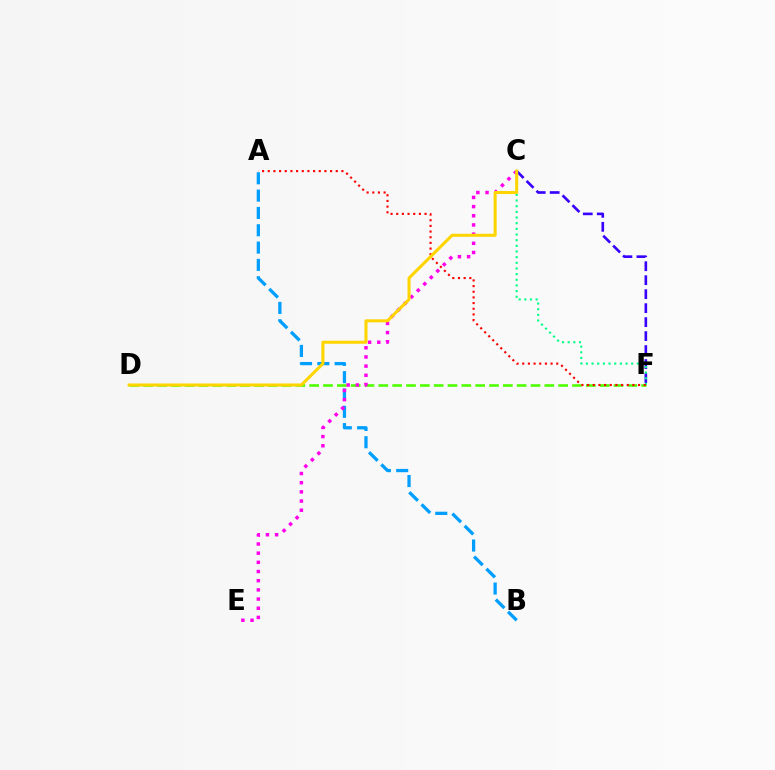{('A', 'B'): [{'color': '#009eff', 'line_style': 'dashed', 'thickness': 2.35}], ('D', 'F'): [{'color': '#4fff00', 'line_style': 'dashed', 'thickness': 1.88}], ('C', 'F'): [{'color': '#3700ff', 'line_style': 'dashed', 'thickness': 1.9}, {'color': '#00ff86', 'line_style': 'dotted', 'thickness': 1.54}], ('C', 'E'): [{'color': '#ff00ed', 'line_style': 'dotted', 'thickness': 2.49}], ('A', 'F'): [{'color': '#ff0000', 'line_style': 'dotted', 'thickness': 1.54}], ('C', 'D'): [{'color': '#ffd500', 'line_style': 'solid', 'thickness': 2.19}]}